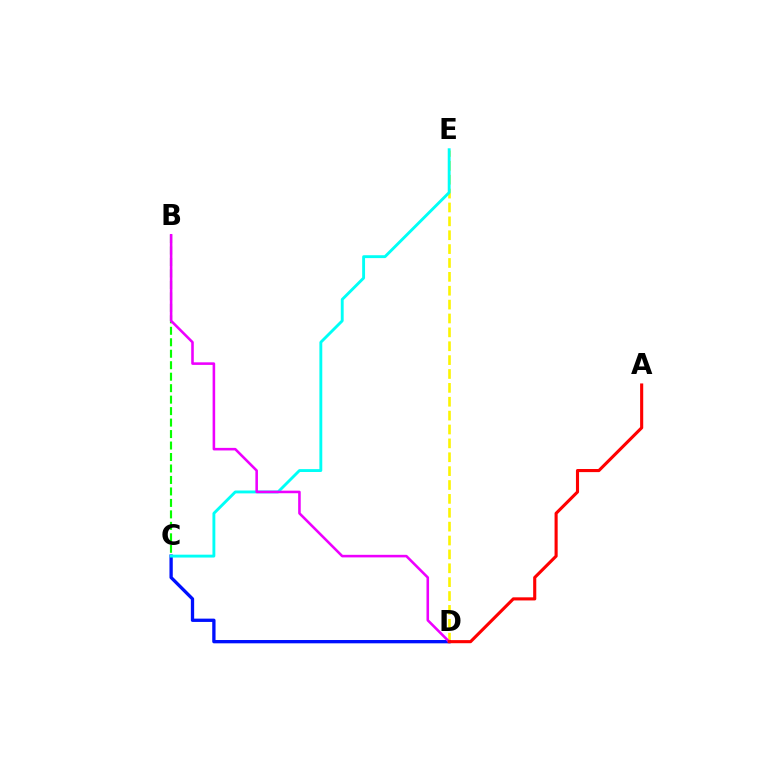{('B', 'C'): [{'color': '#08ff00', 'line_style': 'dashed', 'thickness': 1.56}], ('D', 'E'): [{'color': '#fcf500', 'line_style': 'dashed', 'thickness': 1.89}], ('C', 'D'): [{'color': '#0010ff', 'line_style': 'solid', 'thickness': 2.38}], ('C', 'E'): [{'color': '#00fff6', 'line_style': 'solid', 'thickness': 2.07}], ('B', 'D'): [{'color': '#ee00ff', 'line_style': 'solid', 'thickness': 1.85}], ('A', 'D'): [{'color': '#ff0000', 'line_style': 'solid', 'thickness': 2.24}]}